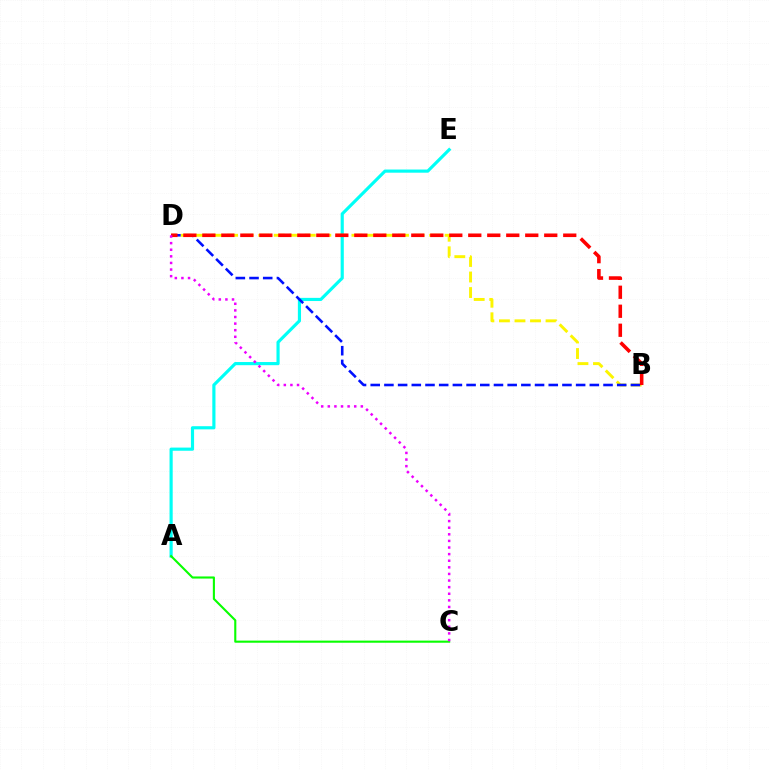{('A', 'E'): [{'color': '#00fff6', 'line_style': 'solid', 'thickness': 2.27}], ('B', 'D'): [{'color': '#fcf500', 'line_style': 'dashed', 'thickness': 2.11}, {'color': '#0010ff', 'line_style': 'dashed', 'thickness': 1.86}, {'color': '#ff0000', 'line_style': 'dashed', 'thickness': 2.58}], ('A', 'C'): [{'color': '#08ff00', 'line_style': 'solid', 'thickness': 1.52}], ('C', 'D'): [{'color': '#ee00ff', 'line_style': 'dotted', 'thickness': 1.79}]}